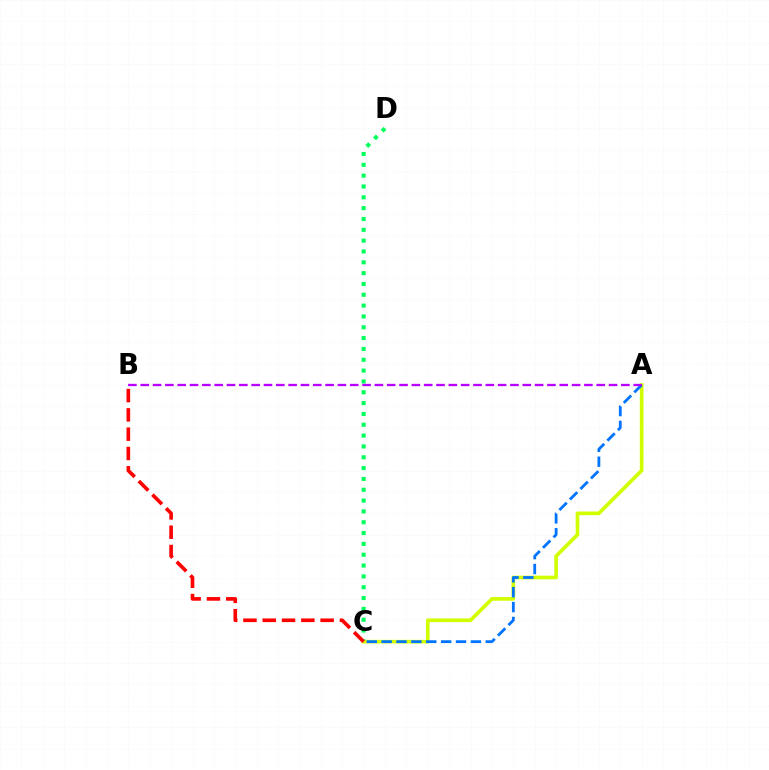{('C', 'D'): [{'color': '#00ff5c', 'line_style': 'dotted', 'thickness': 2.94}], ('A', 'C'): [{'color': '#d1ff00', 'line_style': 'solid', 'thickness': 2.63}, {'color': '#0074ff', 'line_style': 'dashed', 'thickness': 2.02}], ('B', 'C'): [{'color': '#ff0000', 'line_style': 'dashed', 'thickness': 2.62}], ('A', 'B'): [{'color': '#b900ff', 'line_style': 'dashed', 'thickness': 1.67}]}